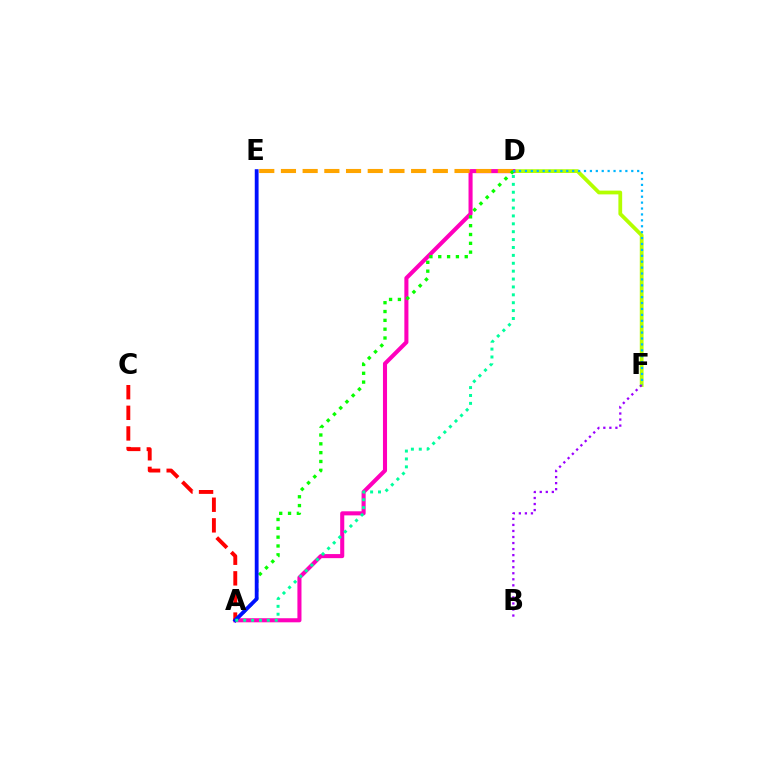{('D', 'F'): [{'color': '#b3ff00', 'line_style': 'solid', 'thickness': 2.71}, {'color': '#00b5ff', 'line_style': 'dotted', 'thickness': 1.61}], ('A', 'D'): [{'color': '#ff00bd', 'line_style': 'solid', 'thickness': 2.93}, {'color': '#08ff00', 'line_style': 'dotted', 'thickness': 2.4}, {'color': '#00ff9d', 'line_style': 'dotted', 'thickness': 2.14}], ('A', 'C'): [{'color': '#ff0000', 'line_style': 'dashed', 'thickness': 2.8}], ('D', 'E'): [{'color': '#ffa500', 'line_style': 'dashed', 'thickness': 2.95}], ('A', 'E'): [{'color': '#0010ff', 'line_style': 'solid', 'thickness': 2.74}], ('B', 'F'): [{'color': '#9b00ff', 'line_style': 'dotted', 'thickness': 1.64}]}